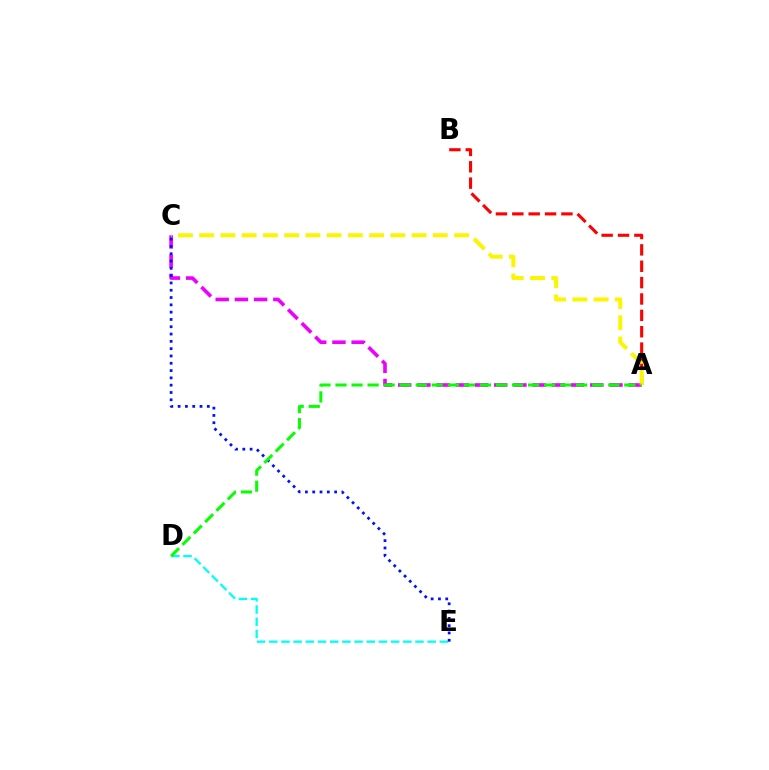{('A', 'C'): [{'color': '#ee00ff', 'line_style': 'dashed', 'thickness': 2.61}, {'color': '#fcf500', 'line_style': 'dashed', 'thickness': 2.89}], ('A', 'B'): [{'color': '#ff0000', 'line_style': 'dashed', 'thickness': 2.22}], ('D', 'E'): [{'color': '#00fff6', 'line_style': 'dashed', 'thickness': 1.66}], ('C', 'E'): [{'color': '#0010ff', 'line_style': 'dotted', 'thickness': 1.98}], ('A', 'D'): [{'color': '#08ff00', 'line_style': 'dashed', 'thickness': 2.18}]}